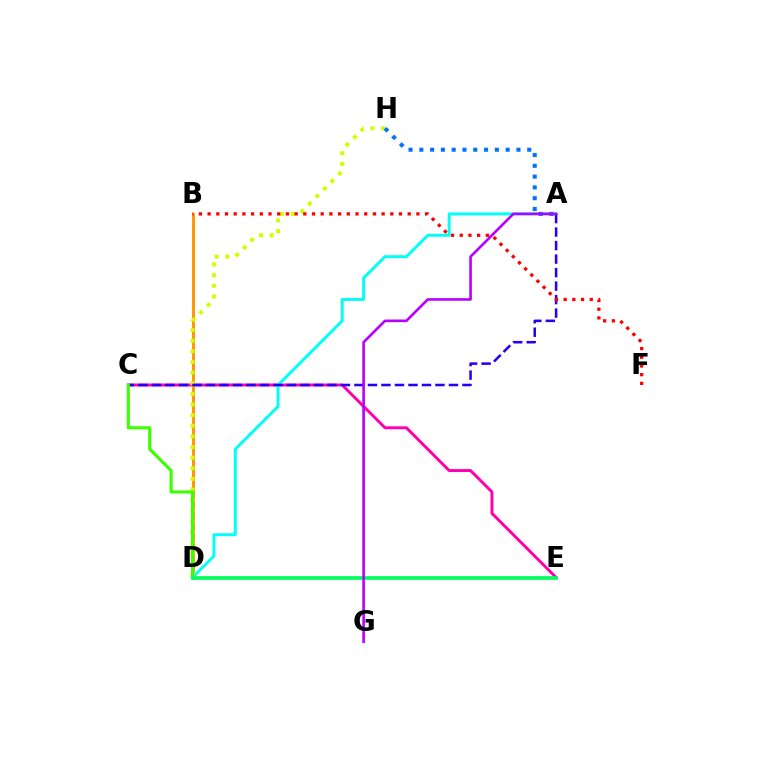{('C', 'E'): [{'color': '#ff00ac', 'line_style': 'solid', 'thickness': 2.11}], ('B', 'D'): [{'color': '#ff9400', 'line_style': 'solid', 'thickness': 2.07}], ('A', 'D'): [{'color': '#00fff6', 'line_style': 'solid', 'thickness': 2.11}], ('D', 'H'): [{'color': '#d1ff00', 'line_style': 'dotted', 'thickness': 2.89}], ('A', 'C'): [{'color': '#2500ff', 'line_style': 'dashed', 'thickness': 1.83}], ('C', 'D'): [{'color': '#3dff00', 'line_style': 'solid', 'thickness': 2.24}], ('B', 'F'): [{'color': '#ff0000', 'line_style': 'dotted', 'thickness': 2.36}], ('A', 'H'): [{'color': '#0074ff', 'line_style': 'dotted', 'thickness': 2.93}], ('D', 'E'): [{'color': '#00ff5c', 'line_style': 'solid', 'thickness': 2.64}], ('A', 'G'): [{'color': '#b900ff', 'line_style': 'solid', 'thickness': 1.89}]}